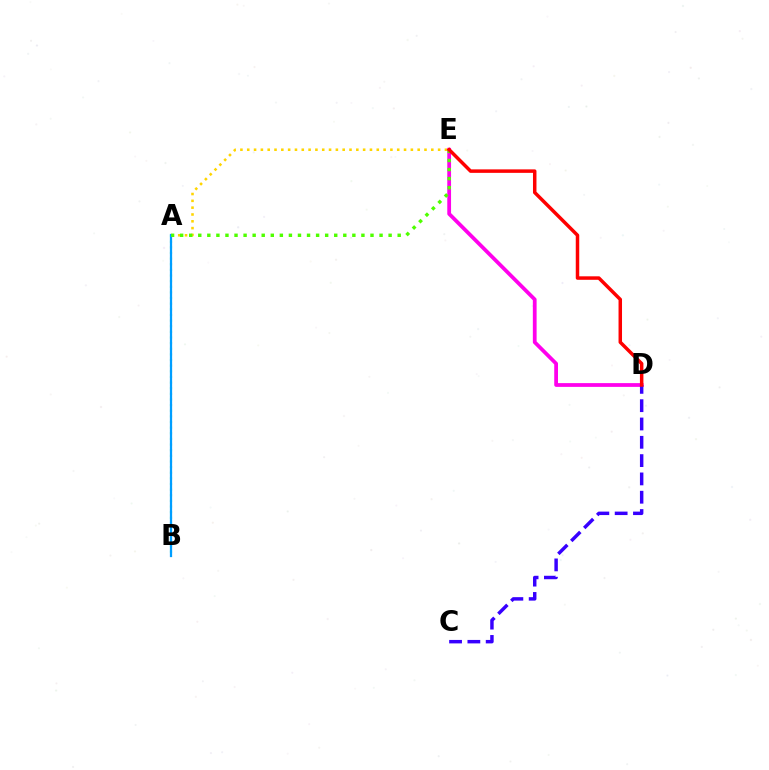{('A', 'E'): [{'color': '#ffd500', 'line_style': 'dotted', 'thickness': 1.85}, {'color': '#4fff00', 'line_style': 'dotted', 'thickness': 2.46}], ('D', 'E'): [{'color': '#ff00ed', 'line_style': 'solid', 'thickness': 2.71}, {'color': '#ff0000', 'line_style': 'solid', 'thickness': 2.51}], ('A', 'B'): [{'color': '#00ff86', 'line_style': 'dotted', 'thickness': 1.53}, {'color': '#009eff', 'line_style': 'solid', 'thickness': 1.62}], ('C', 'D'): [{'color': '#3700ff', 'line_style': 'dashed', 'thickness': 2.49}]}